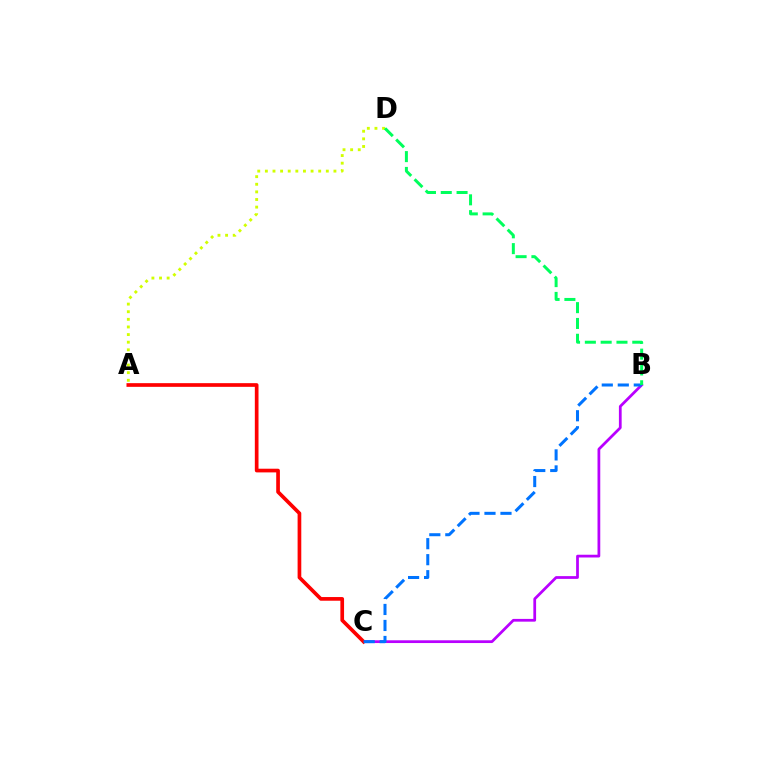{('B', 'C'): [{'color': '#b900ff', 'line_style': 'solid', 'thickness': 1.98}, {'color': '#0074ff', 'line_style': 'dashed', 'thickness': 2.17}], ('A', 'C'): [{'color': '#ff0000', 'line_style': 'solid', 'thickness': 2.65}], ('A', 'D'): [{'color': '#d1ff00', 'line_style': 'dotted', 'thickness': 2.07}], ('B', 'D'): [{'color': '#00ff5c', 'line_style': 'dashed', 'thickness': 2.15}]}